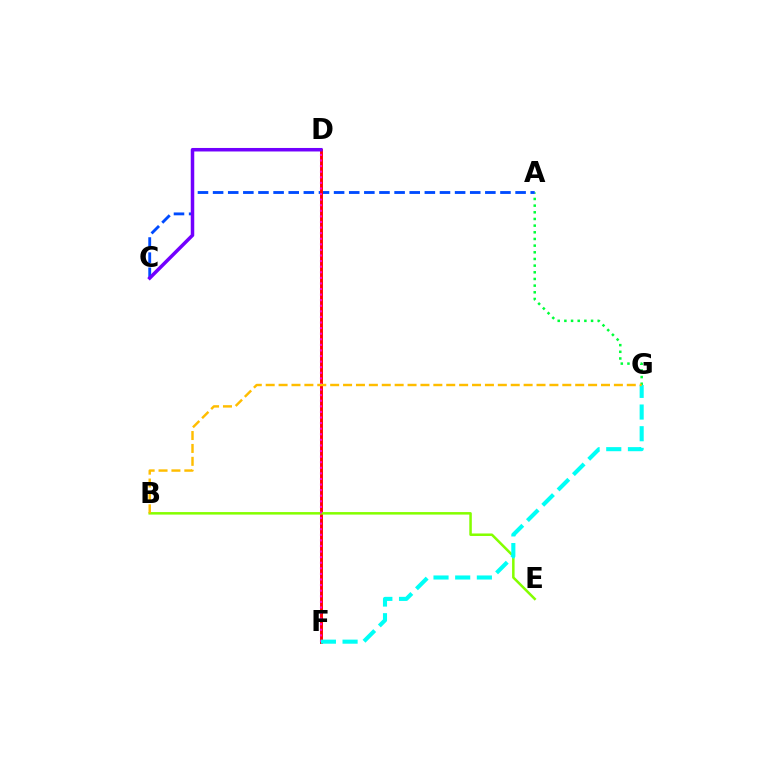{('A', 'G'): [{'color': '#00ff39', 'line_style': 'dotted', 'thickness': 1.81}], ('A', 'C'): [{'color': '#004bff', 'line_style': 'dashed', 'thickness': 2.05}], ('D', 'F'): [{'color': '#ff0000', 'line_style': 'solid', 'thickness': 2.1}, {'color': '#ff00cf', 'line_style': 'dotted', 'thickness': 1.52}], ('B', 'E'): [{'color': '#84ff00', 'line_style': 'solid', 'thickness': 1.81}], ('F', 'G'): [{'color': '#00fff6', 'line_style': 'dashed', 'thickness': 2.94}], ('C', 'D'): [{'color': '#7200ff', 'line_style': 'solid', 'thickness': 2.53}], ('B', 'G'): [{'color': '#ffbd00', 'line_style': 'dashed', 'thickness': 1.75}]}